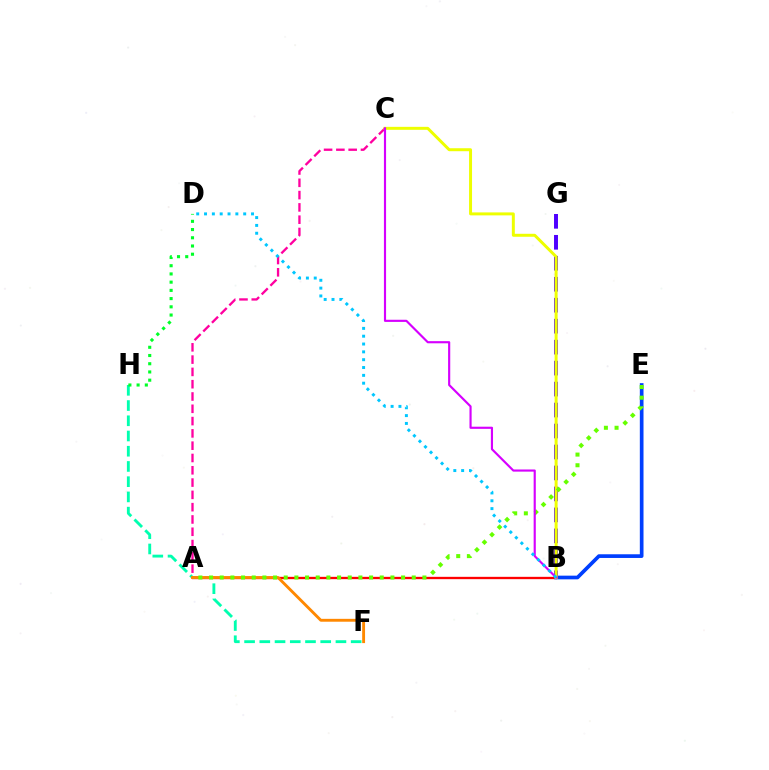{('A', 'B'): [{'color': '#ff0000', 'line_style': 'solid', 'thickness': 1.67}], ('F', 'H'): [{'color': '#00ffaf', 'line_style': 'dashed', 'thickness': 2.07}], ('A', 'C'): [{'color': '#ff00a0', 'line_style': 'dashed', 'thickness': 1.67}], ('B', 'E'): [{'color': '#003fff', 'line_style': 'solid', 'thickness': 2.65}], ('B', 'G'): [{'color': '#4f00ff', 'line_style': 'dashed', 'thickness': 2.85}], ('A', 'F'): [{'color': '#ff8800', 'line_style': 'solid', 'thickness': 2.07}], ('B', 'C'): [{'color': '#eeff00', 'line_style': 'solid', 'thickness': 2.14}, {'color': '#d600ff', 'line_style': 'solid', 'thickness': 1.55}], ('A', 'E'): [{'color': '#66ff00', 'line_style': 'dotted', 'thickness': 2.9}], ('D', 'H'): [{'color': '#00ff27', 'line_style': 'dotted', 'thickness': 2.23}], ('B', 'D'): [{'color': '#00c7ff', 'line_style': 'dotted', 'thickness': 2.13}]}